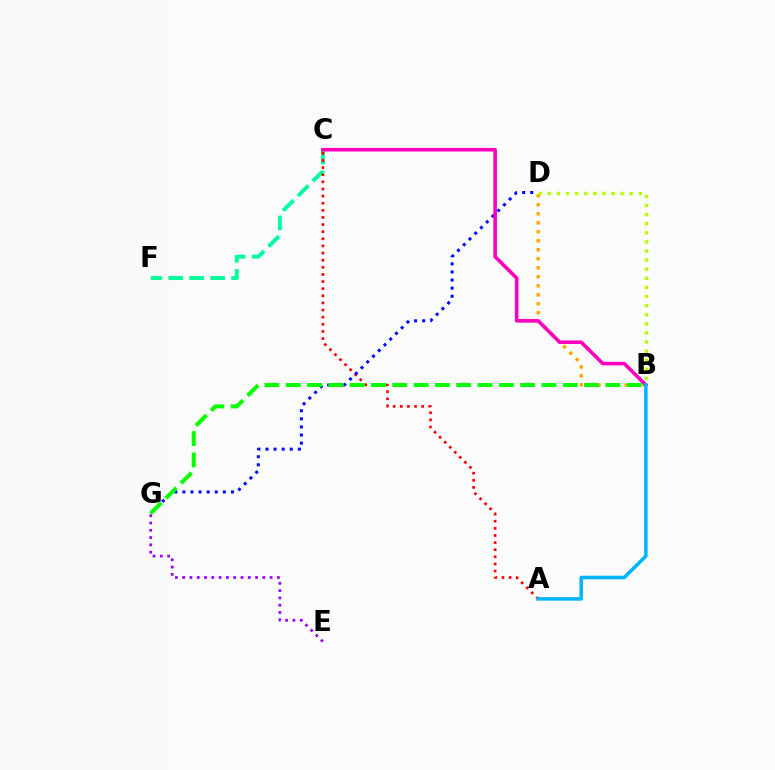{('E', 'G'): [{'color': '#9b00ff', 'line_style': 'dotted', 'thickness': 1.98}], ('B', 'D'): [{'color': '#ffa500', 'line_style': 'dotted', 'thickness': 2.45}, {'color': '#b3ff00', 'line_style': 'dotted', 'thickness': 2.47}], ('C', 'F'): [{'color': '#00ff9d', 'line_style': 'dashed', 'thickness': 2.85}], ('A', 'C'): [{'color': '#ff0000', 'line_style': 'dotted', 'thickness': 1.94}], ('D', 'G'): [{'color': '#0010ff', 'line_style': 'dotted', 'thickness': 2.2}], ('B', 'C'): [{'color': '#ff00bd', 'line_style': 'solid', 'thickness': 2.59}], ('B', 'G'): [{'color': '#08ff00', 'line_style': 'dashed', 'thickness': 2.9}], ('A', 'B'): [{'color': '#00b5ff', 'line_style': 'solid', 'thickness': 2.56}]}